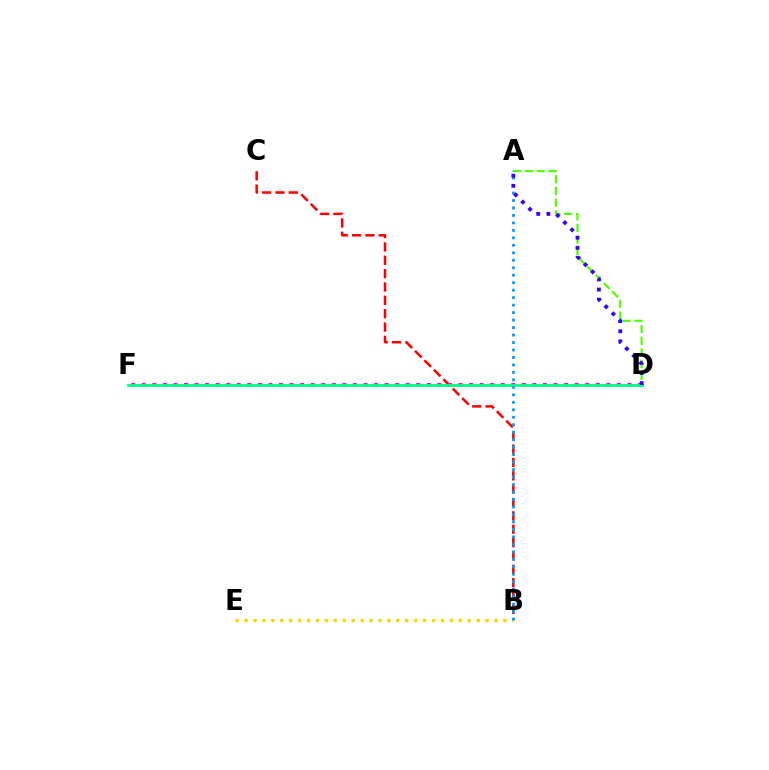{('B', 'C'): [{'color': '#ff0000', 'line_style': 'dashed', 'thickness': 1.81}], ('D', 'F'): [{'color': '#ff00ed', 'line_style': 'dotted', 'thickness': 2.87}, {'color': '#00ff86', 'line_style': 'solid', 'thickness': 2.04}], ('B', 'E'): [{'color': '#ffd500', 'line_style': 'dotted', 'thickness': 2.43}], ('A', 'D'): [{'color': '#4fff00', 'line_style': 'dashed', 'thickness': 1.59}, {'color': '#3700ff', 'line_style': 'dotted', 'thickness': 2.75}], ('A', 'B'): [{'color': '#009eff', 'line_style': 'dotted', 'thickness': 2.03}]}